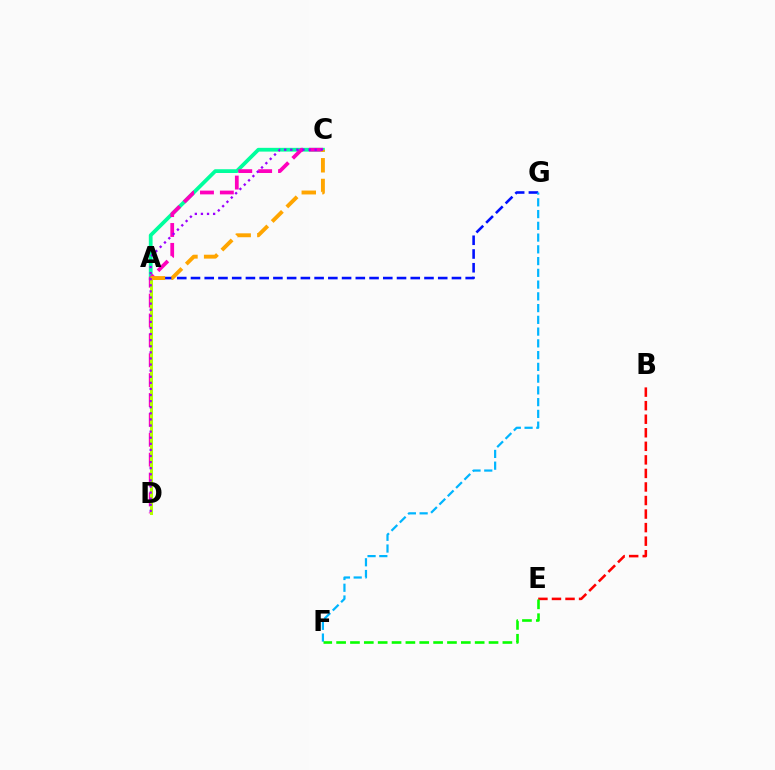{('A', 'C'): [{'color': '#00ff9d', 'line_style': 'solid', 'thickness': 2.71}, {'color': '#ffa500', 'line_style': 'dashed', 'thickness': 2.81}], ('C', 'D'): [{'color': '#ff00bd', 'line_style': 'dashed', 'thickness': 2.7}, {'color': '#9b00ff', 'line_style': 'dotted', 'thickness': 1.66}], ('A', 'D'): [{'color': '#b3ff00', 'line_style': 'solid', 'thickness': 2.19}], ('B', 'E'): [{'color': '#ff0000', 'line_style': 'dashed', 'thickness': 1.84}], ('A', 'G'): [{'color': '#0010ff', 'line_style': 'dashed', 'thickness': 1.87}], ('F', 'G'): [{'color': '#00b5ff', 'line_style': 'dashed', 'thickness': 1.6}], ('E', 'F'): [{'color': '#08ff00', 'line_style': 'dashed', 'thickness': 1.88}]}